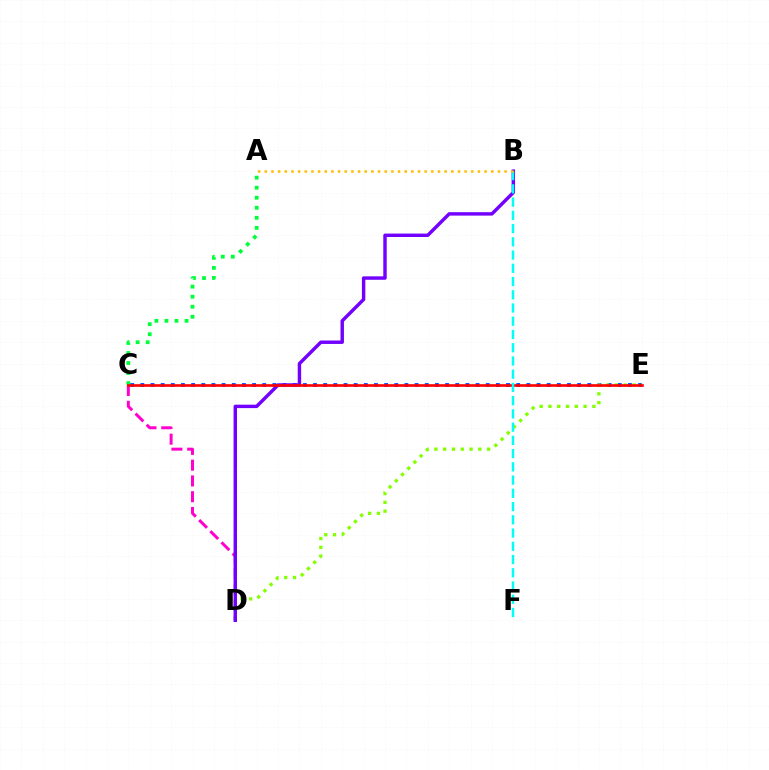{('C', 'D'): [{'color': '#ff00cf', 'line_style': 'dashed', 'thickness': 2.14}], ('C', 'E'): [{'color': '#004bff', 'line_style': 'dotted', 'thickness': 2.76}, {'color': '#ff0000', 'line_style': 'solid', 'thickness': 1.91}], ('A', 'C'): [{'color': '#00ff39', 'line_style': 'dotted', 'thickness': 2.73}], ('D', 'E'): [{'color': '#84ff00', 'line_style': 'dotted', 'thickness': 2.39}], ('B', 'D'): [{'color': '#7200ff', 'line_style': 'solid', 'thickness': 2.47}], ('B', 'F'): [{'color': '#00fff6', 'line_style': 'dashed', 'thickness': 1.8}], ('A', 'B'): [{'color': '#ffbd00', 'line_style': 'dotted', 'thickness': 1.81}]}